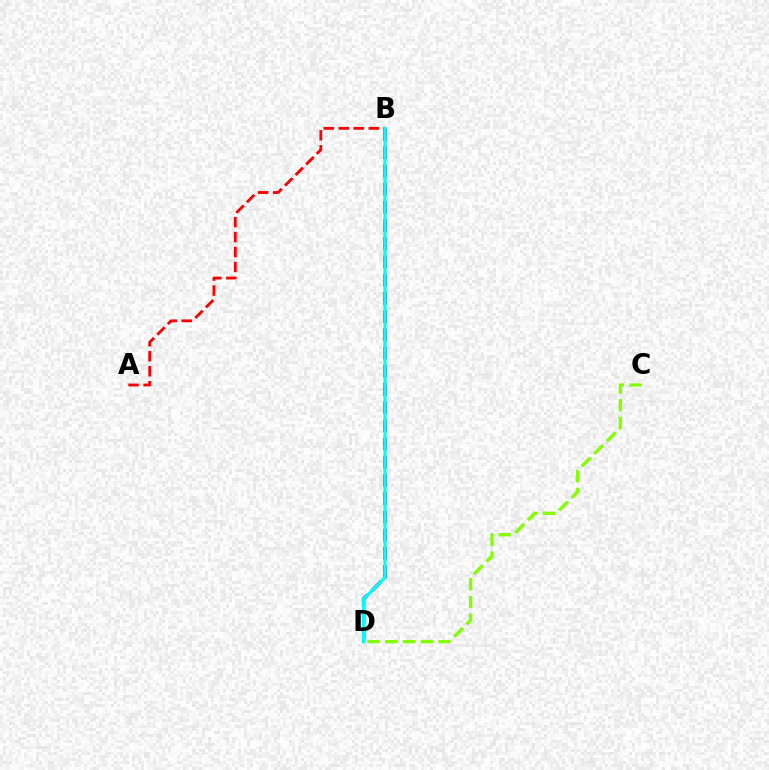{('A', 'B'): [{'color': '#ff0000', 'line_style': 'dashed', 'thickness': 2.03}], ('C', 'D'): [{'color': '#84ff00', 'line_style': 'dashed', 'thickness': 2.41}], ('B', 'D'): [{'color': '#7200ff', 'line_style': 'dashed', 'thickness': 2.47}, {'color': '#00fff6', 'line_style': 'solid', 'thickness': 2.27}]}